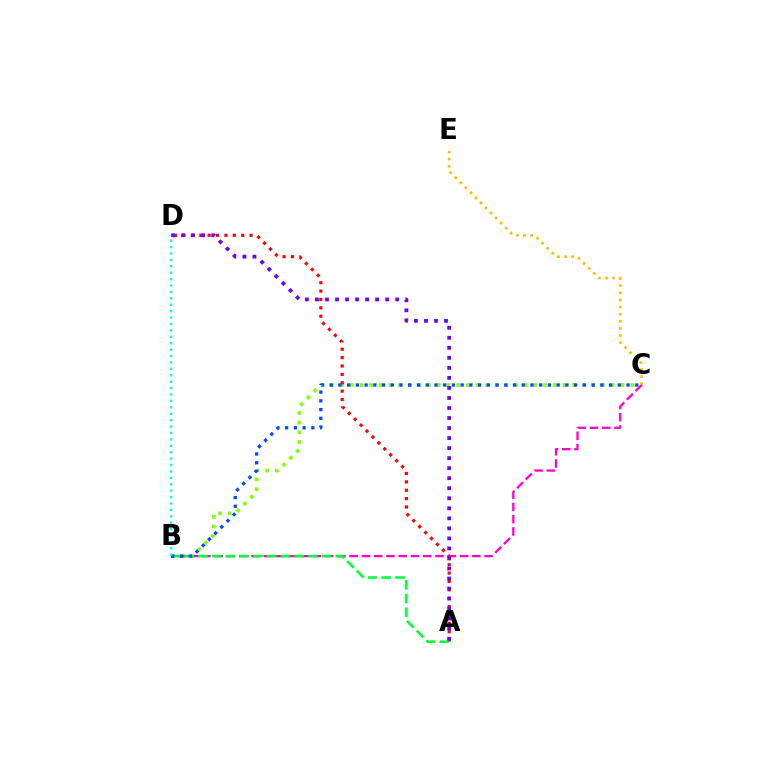{('B', 'C'): [{'color': '#84ff00', 'line_style': 'dotted', 'thickness': 2.63}, {'color': '#ff00cf', 'line_style': 'dashed', 'thickness': 1.67}, {'color': '#004bff', 'line_style': 'dotted', 'thickness': 2.37}], ('A', 'D'): [{'color': '#ff0000', 'line_style': 'dotted', 'thickness': 2.28}, {'color': '#7200ff', 'line_style': 'dotted', 'thickness': 2.73}], ('A', 'B'): [{'color': '#00ff39', 'line_style': 'dashed', 'thickness': 1.86}], ('C', 'E'): [{'color': '#ffbd00', 'line_style': 'dotted', 'thickness': 1.93}], ('B', 'D'): [{'color': '#00fff6', 'line_style': 'dotted', 'thickness': 1.74}]}